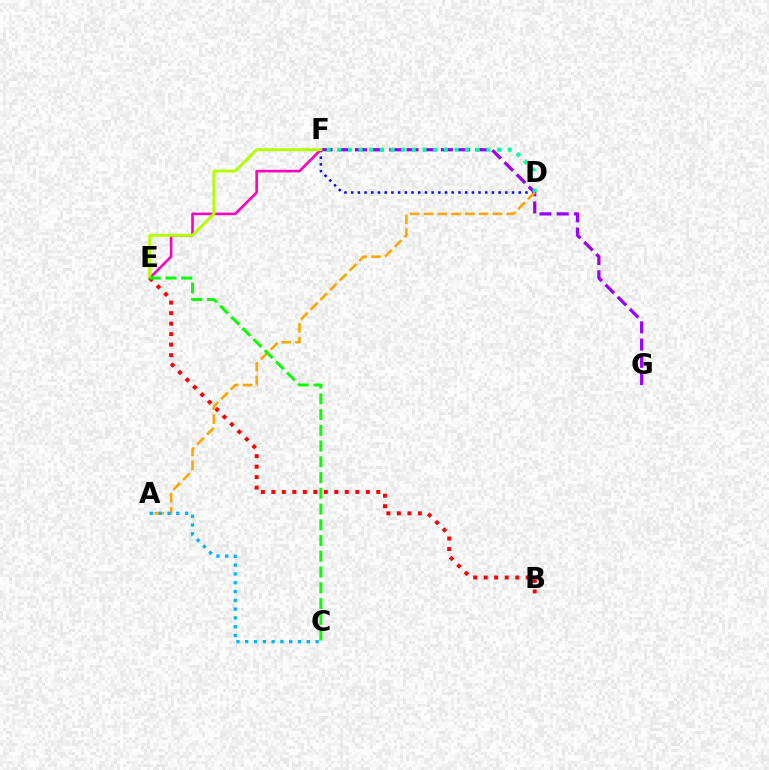{('D', 'F'): [{'color': '#0010ff', 'line_style': 'dotted', 'thickness': 1.82}, {'color': '#00ff9d', 'line_style': 'dotted', 'thickness': 2.89}], ('E', 'F'): [{'color': '#ff00bd', 'line_style': 'solid', 'thickness': 1.86}, {'color': '#b3ff00', 'line_style': 'solid', 'thickness': 2.12}], ('F', 'G'): [{'color': '#9b00ff', 'line_style': 'dashed', 'thickness': 2.34}], ('B', 'E'): [{'color': '#ff0000', 'line_style': 'dotted', 'thickness': 2.85}], ('A', 'D'): [{'color': '#ffa500', 'line_style': 'dashed', 'thickness': 1.87}], ('A', 'C'): [{'color': '#00b5ff', 'line_style': 'dotted', 'thickness': 2.39}], ('C', 'E'): [{'color': '#08ff00', 'line_style': 'dashed', 'thickness': 2.14}]}